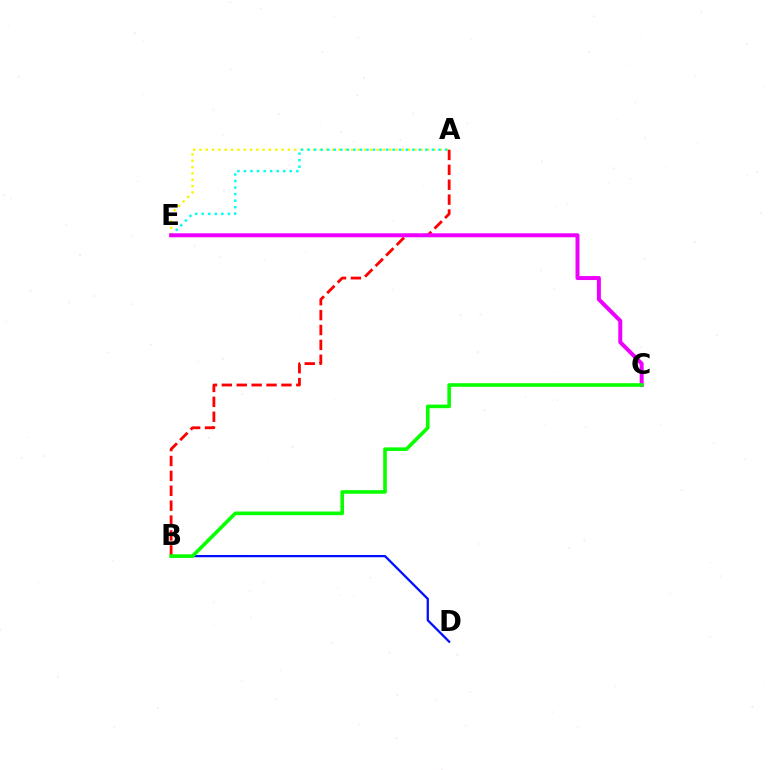{('B', 'D'): [{'color': '#0010ff', 'line_style': 'solid', 'thickness': 1.63}], ('A', 'E'): [{'color': '#fcf500', 'line_style': 'dotted', 'thickness': 1.72}, {'color': '#00fff6', 'line_style': 'dotted', 'thickness': 1.78}], ('A', 'B'): [{'color': '#ff0000', 'line_style': 'dashed', 'thickness': 2.02}], ('C', 'E'): [{'color': '#ee00ff', 'line_style': 'solid', 'thickness': 2.87}], ('B', 'C'): [{'color': '#08ff00', 'line_style': 'solid', 'thickness': 2.6}]}